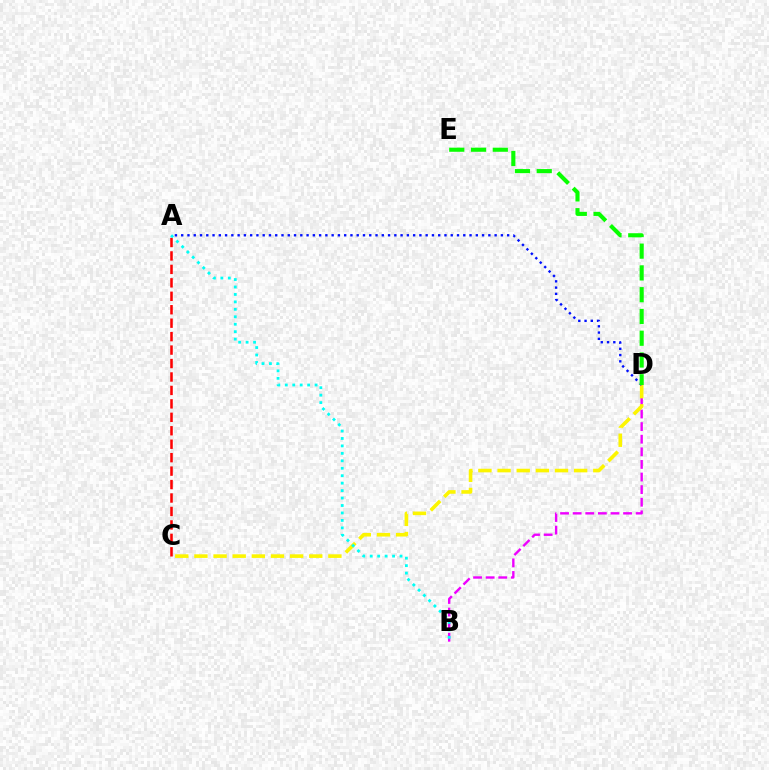{('B', 'D'): [{'color': '#ee00ff', 'line_style': 'dashed', 'thickness': 1.71}], ('C', 'D'): [{'color': '#fcf500', 'line_style': 'dashed', 'thickness': 2.6}], ('A', 'D'): [{'color': '#0010ff', 'line_style': 'dotted', 'thickness': 1.7}], ('D', 'E'): [{'color': '#08ff00', 'line_style': 'dashed', 'thickness': 2.96}], ('A', 'C'): [{'color': '#ff0000', 'line_style': 'dashed', 'thickness': 1.83}], ('A', 'B'): [{'color': '#00fff6', 'line_style': 'dotted', 'thickness': 2.02}]}